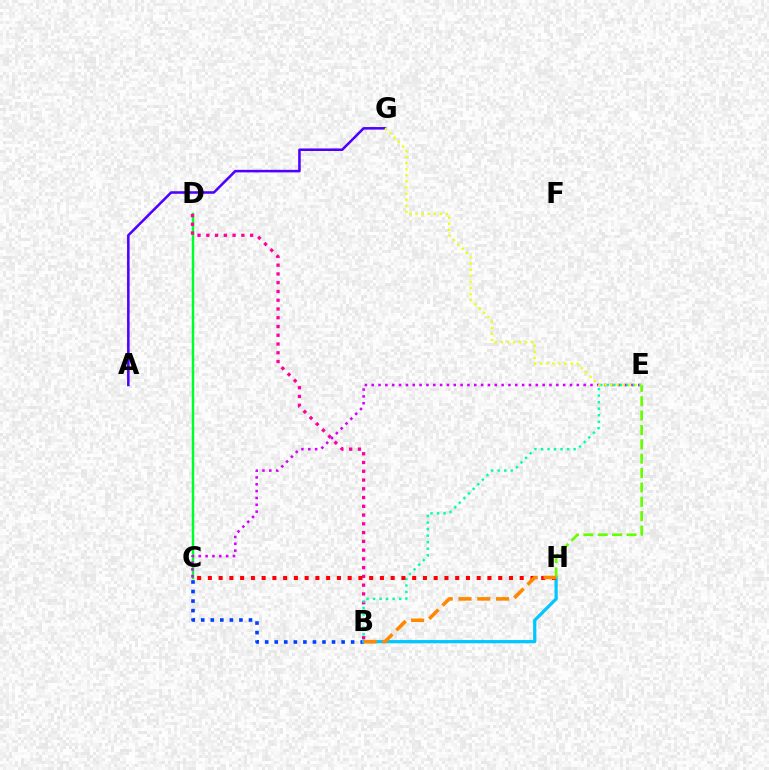{('C', 'D'): [{'color': '#00ff27', 'line_style': 'solid', 'thickness': 1.78}], ('B', 'C'): [{'color': '#003fff', 'line_style': 'dotted', 'thickness': 2.6}], ('B', 'D'): [{'color': '#ff00a0', 'line_style': 'dotted', 'thickness': 2.38}], ('C', 'E'): [{'color': '#d600ff', 'line_style': 'dotted', 'thickness': 1.86}], ('B', 'E'): [{'color': '#00ffaf', 'line_style': 'dotted', 'thickness': 1.77}], ('B', 'H'): [{'color': '#00c7ff', 'line_style': 'solid', 'thickness': 2.32}, {'color': '#ff8800', 'line_style': 'dashed', 'thickness': 2.55}], ('E', 'H'): [{'color': '#66ff00', 'line_style': 'dashed', 'thickness': 1.95}], ('C', 'H'): [{'color': '#ff0000', 'line_style': 'dotted', 'thickness': 2.92}], ('A', 'G'): [{'color': '#4f00ff', 'line_style': 'solid', 'thickness': 1.84}], ('E', 'G'): [{'color': '#eeff00', 'line_style': 'dotted', 'thickness': 1.65}]}